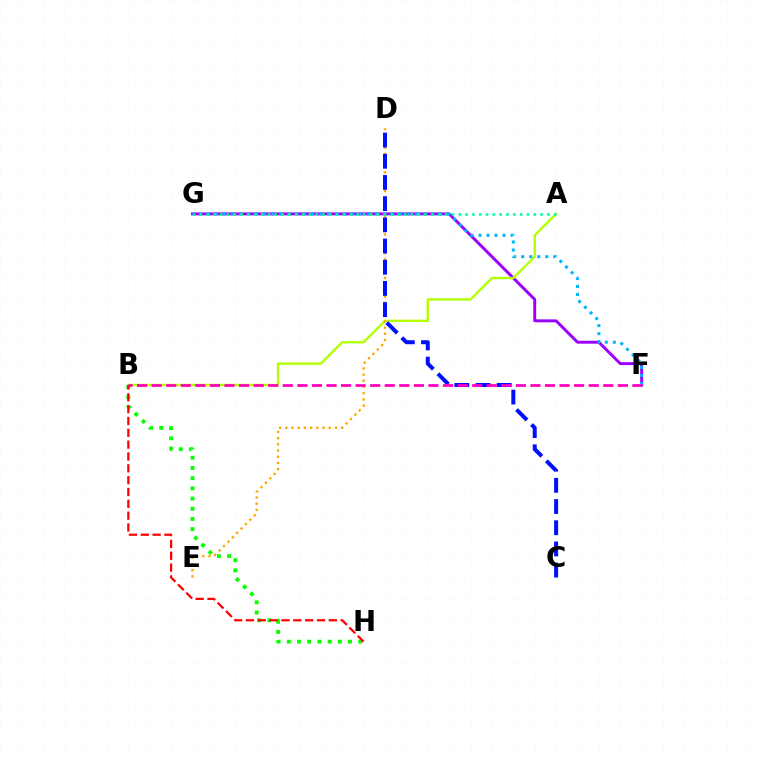{('F', 'G'): [{'color': '#9b00ff', 'line_style': 'solid', 'thickness': 2.11}, {'color': '#00b5ff', 'line_style': 'dotted', 'thickness': 2.18}], ('B', 'H'): [{'color': '#08ff00', 'line_style': 'dotted', 'thickness': 2.77}, {'color': '#ff0000', 'line_style': 'dashed', 'thickness': 1.61}], ('A', 'B'): [{'color': '#b3ff00', 'line_style': 'solid', 'thickness': 1.71}], ('D', 'E'): [{'color': '#ffa500', 'line_style': 'dotted', 'thickness': 1.69}], ('A', 'G'): [{'color': '#00ff9d', 'line_style': 'dotted', 'thickness': 1.85}], ('C', 'D'): [{'color': '#0010ff', 'line_style': 'dashed', 'thickness': 2.88}], ('B', 'F'): [{'color': '#ff00bd', 'line_style': 'dashed', 'thickness': 1.98}]}